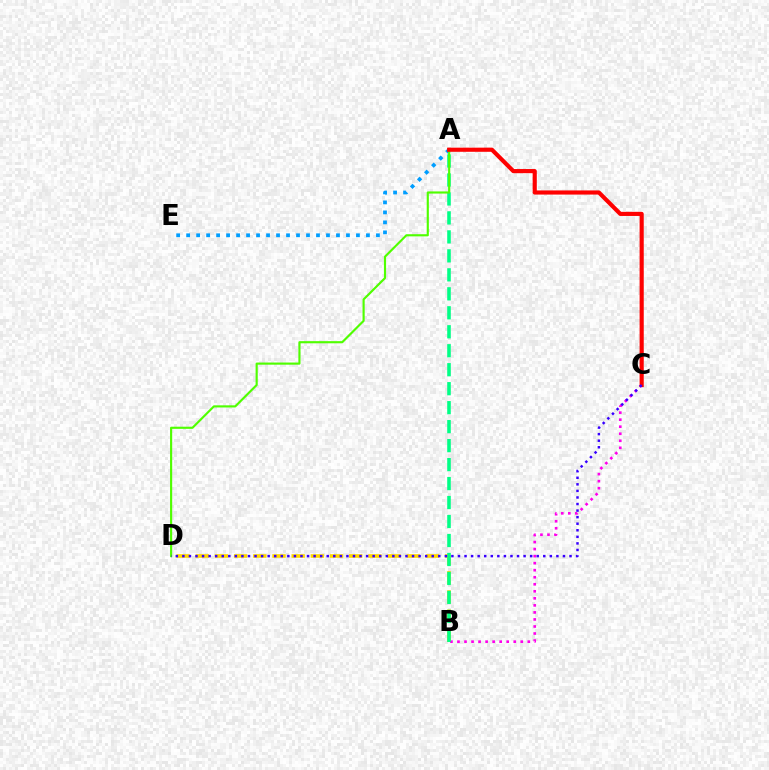{('B', 'D'): [{'color': '#ffd500', 'line_style': 'dashed', 'thickness': 2.61}], ('B', 'C'): [{'color': '#ff00ed', 'line_style': 'dotted', 'thickness': 1.91}], ('A', 'E'): [{'color': '#009eff', 'line_style': 'dotted', 'thickness': 2.71}], ('A', 'B'): [{'color': '#00ff86', 'line_style': 'dashed', 'thickness': 2.58}], ('A', 'D'): [{'color': '#4fff00', 'line_style': 'solid', 'thickness': 1.54}], ('A', 'C'): [{'color': '#ff0000', 'line_style': 'solid', 'thickness': 2.99}], ('C', 'D'): [{'color': '#3700ff', 'line_style': 'dotted', 'thickness': 1.78}]}